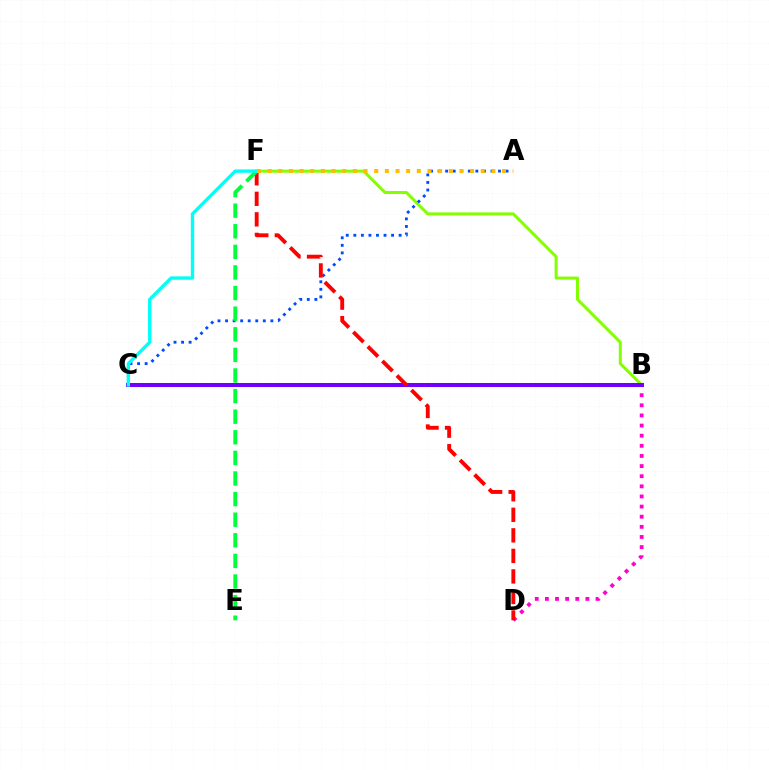{('B', 'D'): [{'color': '#ff00cf', 'line_style': 'dotted', 'thickness': 2.75}], ('B', 'F'): [{'color': '#84ff00', 'line_style': 'solid', 'thickness': 2.16}], ('A', 'C'): [{'color': '#004bff', 'line_style': 'dotted', 'thickness': 2.05}], ('B', 'C'): [{'color': '#7200ff', 'line_style': 'solid', 'thickness': 2.89}], ('D', 'F'): [{'color': '#ff0000', 'line_style': 'dashed', 'thickness': 2.79}], ('E', 'F'): [{'color': '#00ff39', 'line_style': 'dashed', 'thickness': 2.8}], ('C', 'F'): [{'color': '#00fff6', 'line_style': 'solid', 'thickness': 2.42}], ('A', 'F'): [{'color': '#ffbd00', 'line_style': 'dotted', 'thickness': 2.89}]}